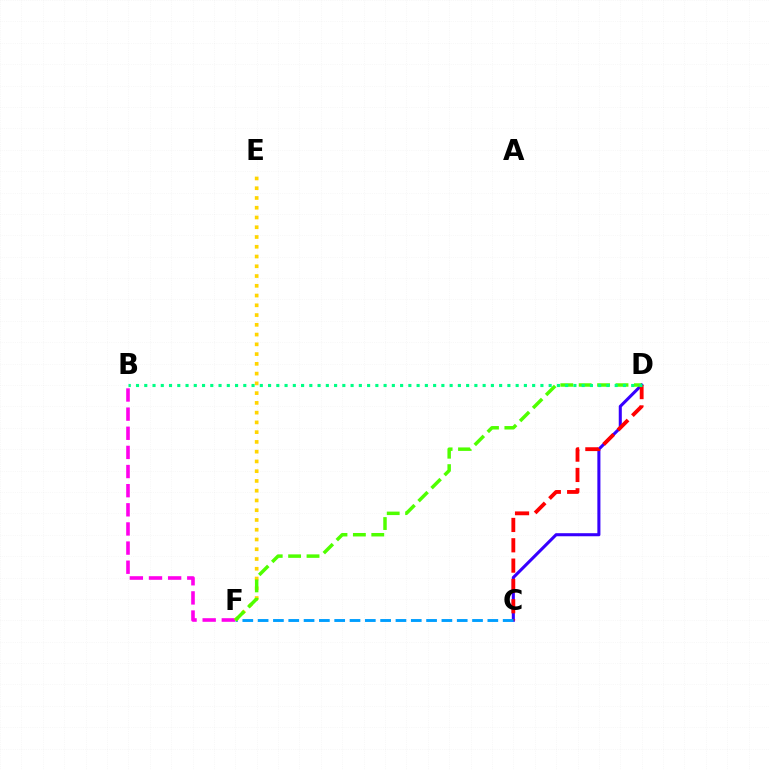{('B', 'F'): [{'color': '#ff00ed', 'line_style': 'dashed', 'thickness': 2.6}], ('C', 'D'): [{'color': '#3700ff', 'line_style': 'solid', 'thickness': 2.2}, {'color': '#ff0000', 'line_style': 'dashed', 'thickness': 2.76}], ('C', 'F'): [{'color': '#009eff', 'line_style': 'dashed', 'thickness': 2.08}], ('E', 'F'): [{'color': '#ffd500', 'line_style': 'dotted', 'thickness': 2.65}], ('D', 'F'): [{'color': '#4fff00', 'line_style': 'dashed', 'thickness': 2.5}], ('B', 'D'): [{'color': '#00ff86', 'line_style': 'dotted', 'thickness': 2.24}]}